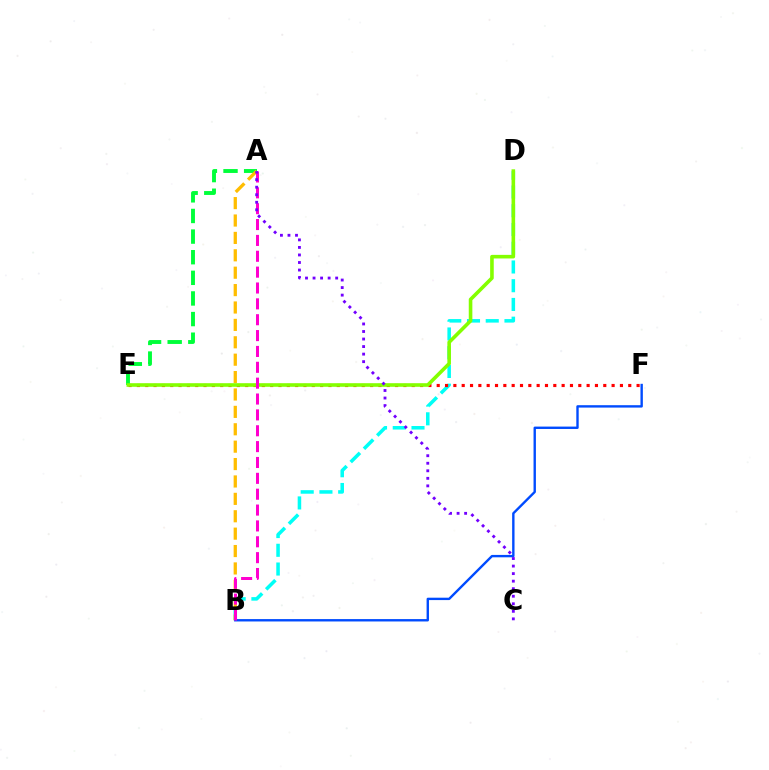{('B', 'D'): [{'color': '#00fff6', 'line_style': 'dashed', 'thickness': 2.55}], ('A', 'E'): [{'color': '#00ff39', 'line_style': 'dashed', 'thickness': 2.8}], ('A', 'B'): [{'color': '#ffbd00', 'line_style': 'dashed', 'thickness': 2.36}, {'color': '#ff00cf', 'line_style': 'dashed', 'thickness': 2.15}], ('B', 'F'): [{'color': '#004bff', 'line_style': 'solid', 'thickness': 1.72}], ('E', 'F'): [{'color': '#ff0000', 'line_style': 'dotted', 'thickness': 2.26}], ('D', 'E'): [{'color': '#84ff00', 'line_style': 'solid', 'thickness': 2.59}], ('A', 'C'): [{'color': '#7200ff', 'line_style': 'dotted', 'thickness': 2.05}]}